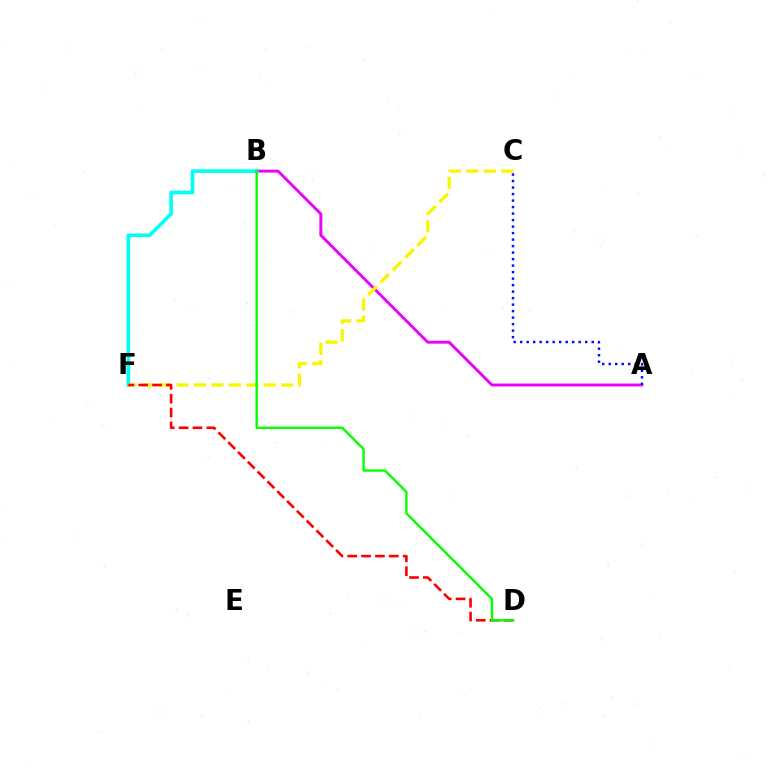{('A', 'B'): [{'color': '#ee00ff', 'line_style': 'solid', 'thickness': 2.1}], ('B', 'F'): [{'color': '#00fff6', 'line_style': 'solid', 'thickness': 2.64}], ('C', 'F'): [{'color': '#fcf500', 'line_style': 'dashed', 'thickness': 2.37}], ('A', 'C'): [{'color': '#0010ff', 'line_style': 'dotted', 'thickness': 1.77}], ('D', 'F'): [{'color': '#ff0000', 'line_style': 'dashed', 'thickness': 1.88}], ('B', 'D'): [{'color': '#08ff00', 'line_style': 'solid', 'thickness': 1.73}]}